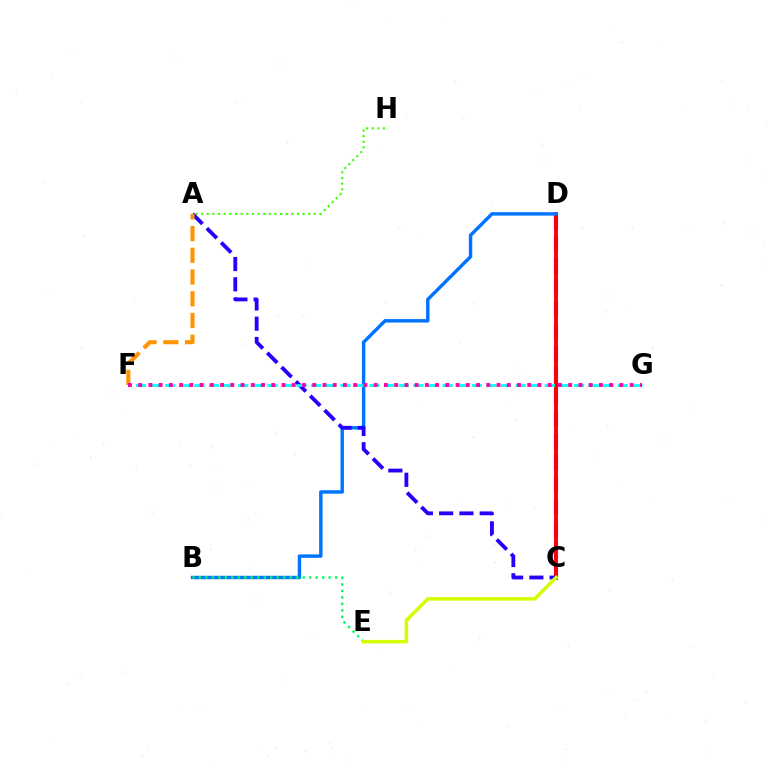{('C', 'D'): [{'color': '#b900ff', 'line_style': 'dashed', 'thickness': 2.98}, {'color': '#ff0000', 'line_style': 'solid', 'thickness': 2.8}], ('A', 'H'): [{'color': '#3dff00', 'line_style': 'dotted', 'thickness': 1.53}], ('B', 'D'): [{'color': '#0074ff', 'line_style': 'solid', 'thickness': 2.47}], ('A', 'C'): [{'color': '#2500ff', 'line_style': 'dashed', 'thickness': 2.75}], ('B', 'E'): [{'color': '#00ff5c', 'line_style': 'dotted', 'thickness': 1.76}], ('C', 'E'): [{'color': '#d1ff00', 'line_style': 'solid', 'thickness': 2.52}], ('A', 'F'): [{'color': '#ff9400', 'line_style': 'dashed', 'thickness': 2.95}], ('F', 'G'): [{'color': '#00fff6', 'line_style': 'dashed', 'thickness': 1.98}, {'color': '#ff00ac', 'line_style': 'dotted', 'thickness': 2.78}]}